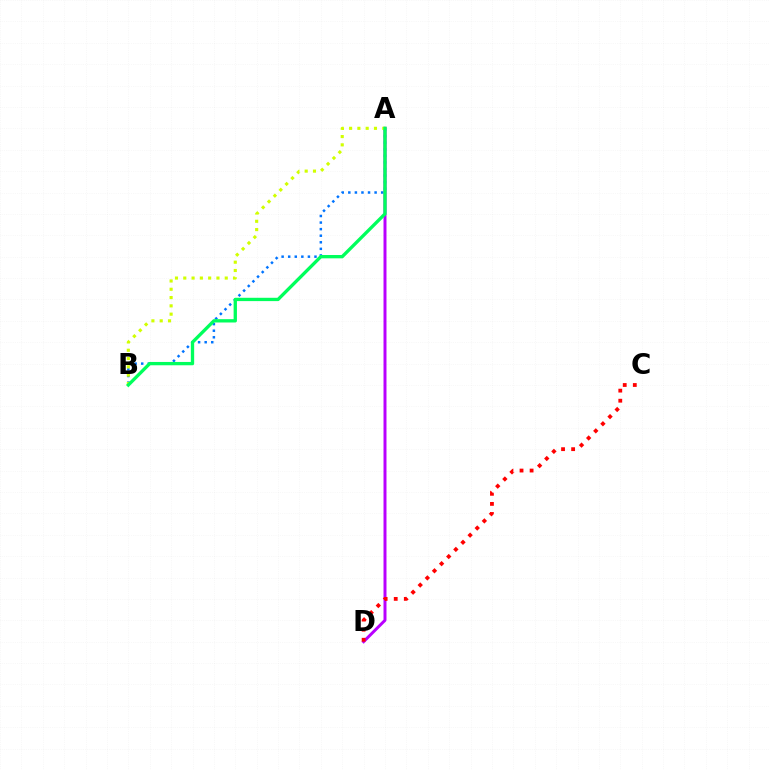{('A', 'D'): [{'color': '#b900ff', 'line_style': 'solid', 'thickness': 2.14}], ('C', 'D'): [{'color': '#ff0000', 'line_style': 'dotted', 'thickness': 2.74}], ('A', 'B'): [{'color': '#0074ff', 'line_style': 'dotted', 'thickness': 1.79}, {'color': '#d1ff00', 'line_style': 'dotted', 'thickness': 2.25}, {'color': '#00ff5c', 'line_style': 'solid', 'thickness': 2.39}]}